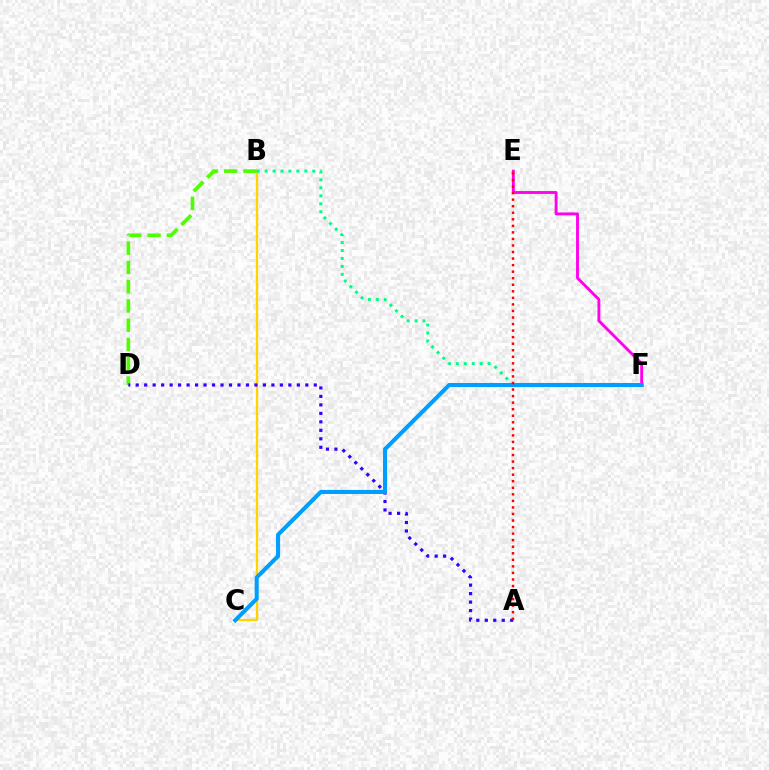{('B', 'C'): [{'color': '#ffd500', 'line_style': 'solid', 'thickness': 1.66}], ('E', 'F'): [{'color': '#ff00ed', 'line_style': 'solid', 'thickness': 2.06}], ('B', 'D'): [{'color': '#4fff00', 'line_style': 'dashed', 'thickness': 2.62}], ('B', 'F'): [{'color': '#00ff86', 'line_style': 'dotted', 'thickness': 2.16}], ('A', 'D'): [{'color': '#3700ff', 'line_style': 'dotted', 'thickness': 2.3}], ('C', 'F'): [{'color': '#009eff', 'line_style': 'solid', 'thickness': 2.93}], ('A', 'E'): [{'color': '#ff0000', 'line_style': 'dotted', 'thickness': 1.78}]}